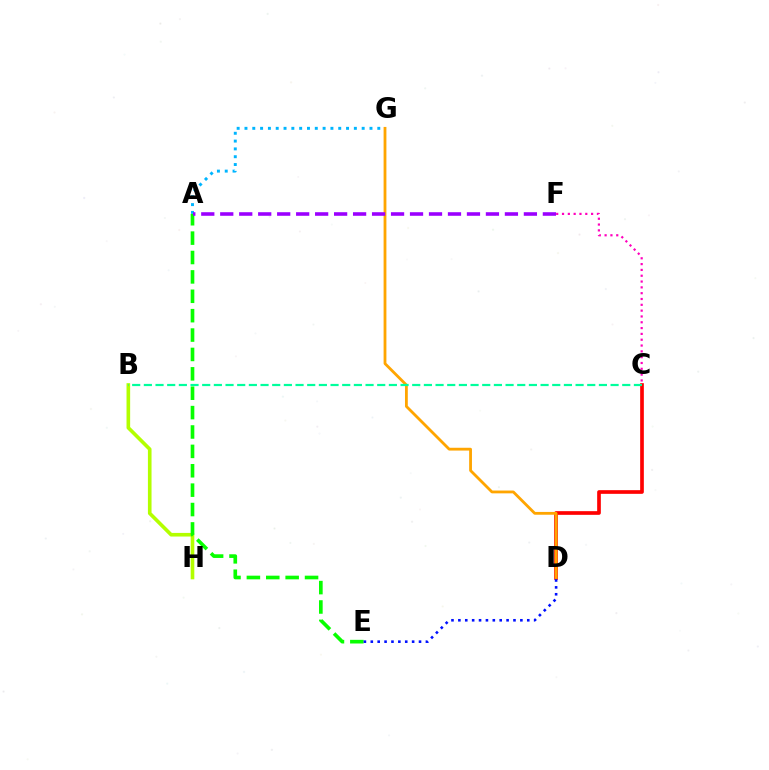{('A', 'G'): [{'color': '#00b5ff', 'line_style': 'dotted', 'thickness': 2.12}], ('C', 'D'): [{'color': '#ff0000', 'line_style': 'solid', 'thickness': 2.64}], ('C', 'F'): [{'color': '#ff00bd', 'line_style': 'dotted', 'thickness': 1.58}], ('B', 'H'): [{'color': '#b3ff00', 'line_style': 'solid', 'thickness': 2.61}], ('D', 'G'): [{'color': '#ffa500', 'line_style': 'solid', 'thickness': 2.02}], ('A', 'E'): [{'color': '#08ff00', 'line_style': 'dashed', 'thickness': 2.63}], ('D', 'E'): [{'color': '#0010ff', 'line_style': 'dotted', 'thickness': 1.87}], ('B', 'C'): [{'color': '#00ff9d', 'line_style': 'dashed', 'thickness': 1.59}], ('A', 'F'): [{'color': '#9b00ff', 'line_style': 'dashed', 'thickness': 2.58}]}